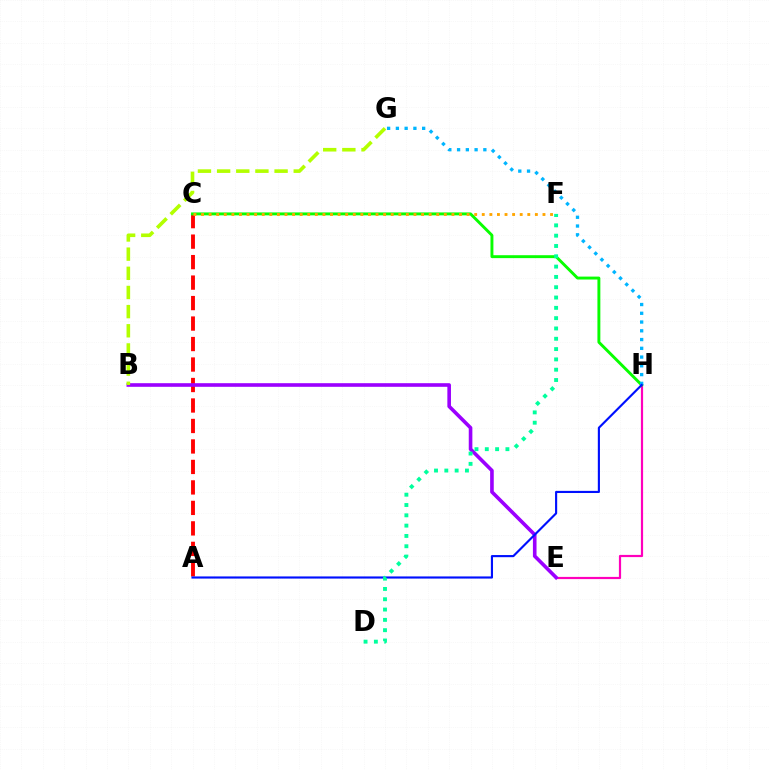{('A', 'C'): [{'color': '#ff0000', 'line_style': 'dashed', 'thickness': 2.78}], ('E', 'H'): [{'color': '#ff00bd', 'line_style': 'solid', 'thickness': 1.58}], ('C', 'H'): [{'color': '#08ff00', 'line_style': 'solid', 'thickness': 2.1}], ('B', 'E'): [{'color': '#9b00ff', 'line_style': 'solid', 'thickness': 2.6}], ('G', 'H'): [{'color': '#00b5ff', 'line_style': 'dotted', 'thickness': 2.38}], ('A', 'H'): [{'color': '#0010ff', 'line_style': 'solid', 'thickness': 1.54}], ('B', 'G'): [{'color': '#b3ff00', 'line_style': 'dashed', 'thickness': 2.6}], ('D', 'F'): [{'color': '#00ff9d', 'line_style': 'dotted', 'thickness': 2.8}], ('C', 'F'): [{'color': '#ffa500', 'line_style': 'dotted', 'thickness': 2.06}]}